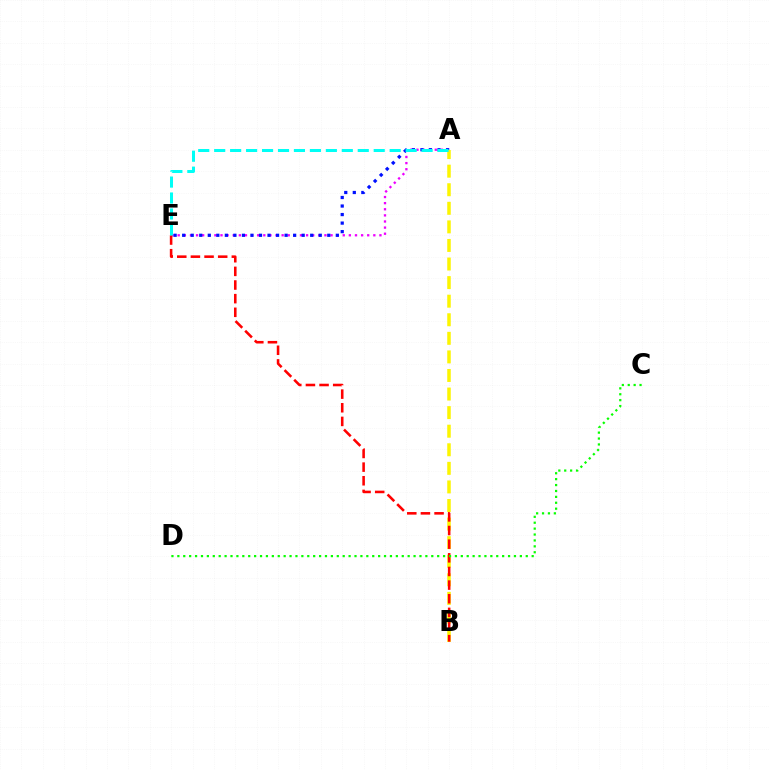{('A', 'E'): [{'color': '#ee00ff', 'line_style': 'dotted', 'thickness': 1.66}, {'color': '#0010ff', 'line_style': 'dotted', 'thickness': 2.32}, {'color': '#00fff6', 'line_style': 'dashed', 'thickness': 2.17}], ('A', 'B'): [{'color': '#fcf500', 'line_style': 'dashed', 'thickness': 2.52}], ('B', 'E'): [{'color': '#ff0000', 'line_style': 'dashed', 'thickness': 1.85}], ('C', 'D'): [{'color': '#08ff00', 'line_style': 'dotted', 'thickness': 1.6}]}